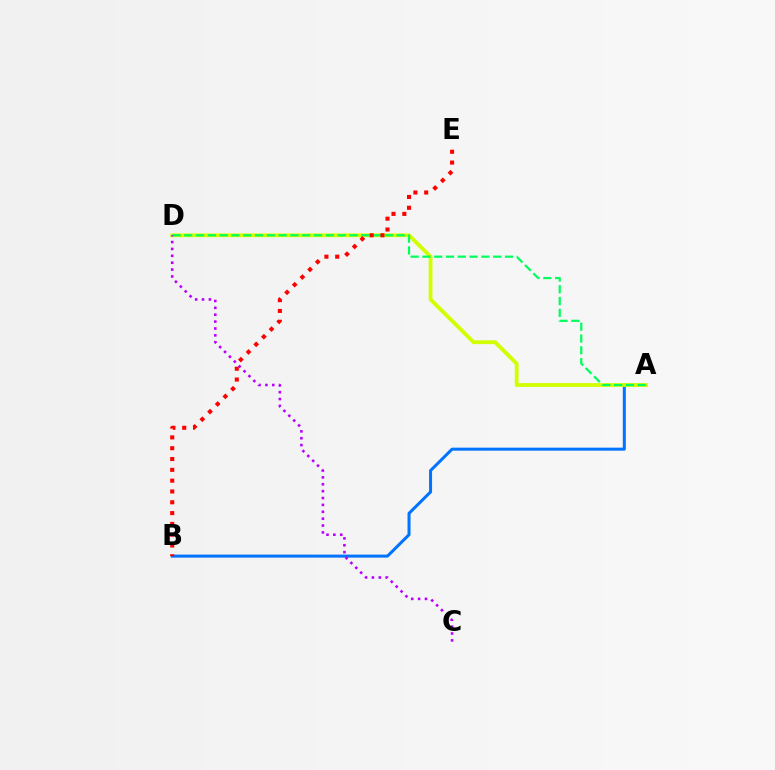{('A', 'B'): [{'color': '#0074ff', 'line_style': 'solid', 'thickness': 2.18}], ('A', 'D'): [{'color': '#d1ff00', 'line_style': 'solid', 'thickness': 2.76}, {'color': '#00ff5c', 'line_style': 'dashed', 'thickness': 1.6}], ('B', 'E'): [{'color': '#ff0000', 'line_style': 'dotted', 'thickness': 2.94}], ('C', 'D'): [{'color': '#b900ff', 'line_style': 'dotted', 'thickness': 1.87}]}